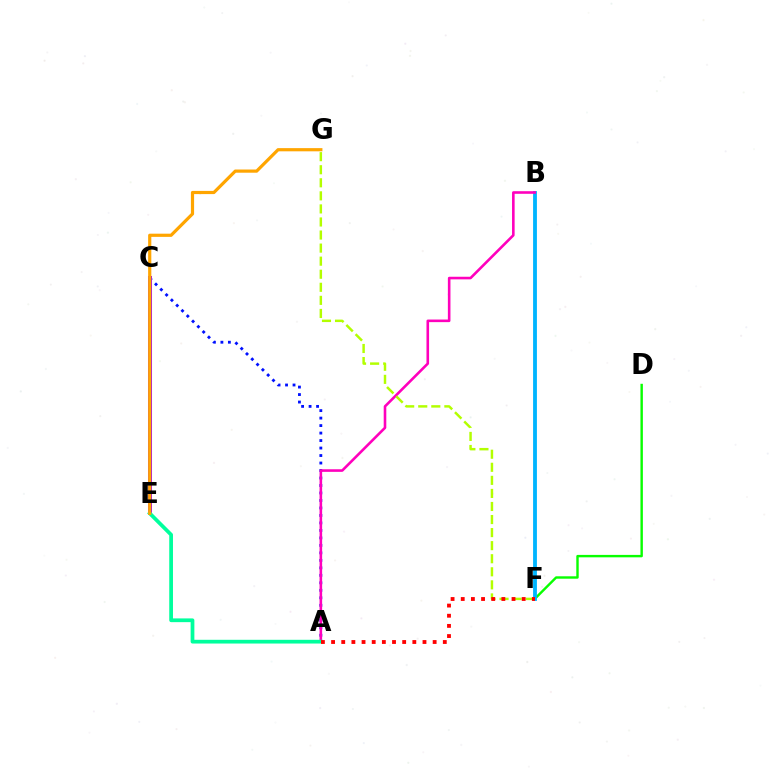{('A', 'C'): [{'color': '#0010ff', 'line_style': 'dotted', 'thickness': 2.03}], ('D', 'F'): [{'color': '#08ff00', 'line_style': 'solid', 'thickness': 1.74}], ('C', 'E'): [{'color': '#9b00ff', 'line_style': 'solid', 'thickness': 2.89}], ('B', 'F'): [{'color': '#00b5ff', 'line_style': 'solid', 'thickness': 2.75}], ('A', 'B'): [{'color': '#ff00bd', 'line_style': 'solid', 'thickness': 1.87}], ('F', 'G'): [{'color': '#b3ff00', 'line_style': 'dashed', 'thickness': 1.77}], ('A', 'E'): [{'color': '#00ff9d', 'line_style': 'solid', 'thickness': 2.69}], ('A', 'F'): [{'color': '#ff0000', 'line_style': 'dotted', 'thickness': 2.76}], ('E', 'G'): [{'color': '#ffa500', 'line_style': 'solid', 'thickness': 2.3}]}